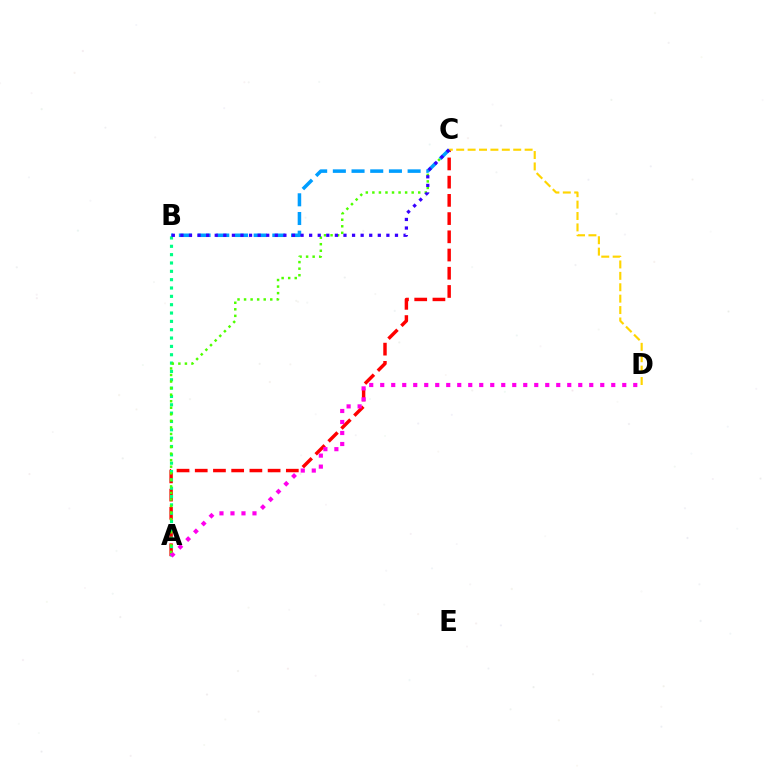{('A', 'C'): [{'color': '#ff0000', 'line_style': 'dashed', 'thickness': 2.48}, {'color': '#4fff00', 'line_style': 'dotted', 'thickness': 1.78}], ('A', 'B'): [{'color': '#00ff86', 'line_style': 'dotted', 'thickness': 2.27}], ('A', 'D'): [{'color': '#ff00ed', 'line_style': 'dotted', 'thickness': 2.99}], ('B', 'C'): [{'color': '#009eff', 'line_style': 'dashed', 'thickness': 2.54}, {'color': '#3700ff', 'line_style': 'dotted', 'thickness': 2.33}], ('C', 'D'): [{'color': '#ffd500', 'line_style': 'dashed', 'thickness': 1.55}]}